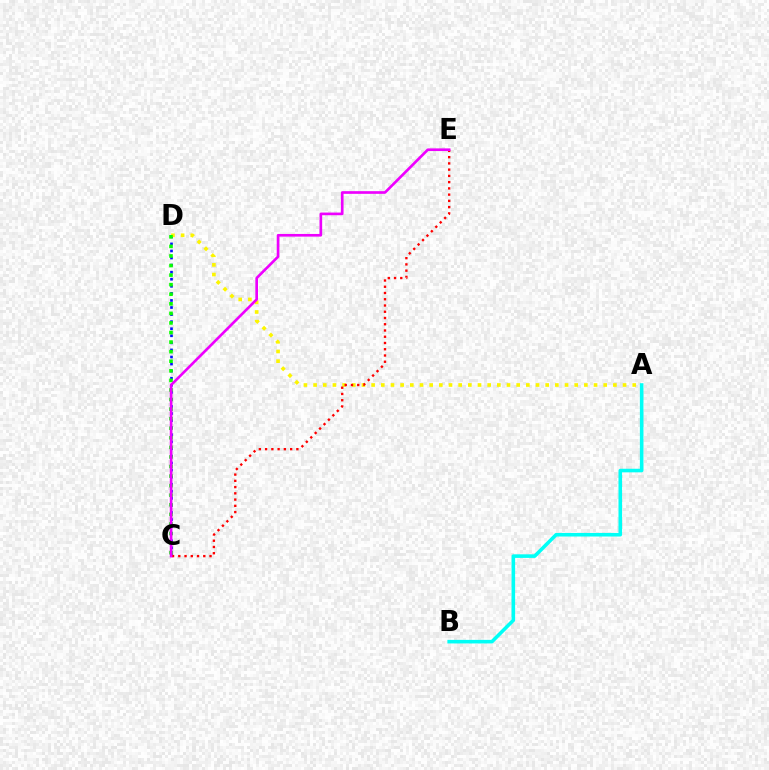{('C', 'D'): [{'color': '#0010ff', 'line_style': 'dotted', 'thickness': 1.92}, {'color': '#08ff00', 'line_style': 'dotted', 'thickness': 2.6}], ('A', 'D'): [{'color': '#fcf500', 'line_style': 'dotted', 'thickness': 2.63}], ('C', 'E'): [{'color': '#ff0000', 'line_style': 'dotted', 'thickness': 1.7}, {'color': '#ee00ff', 'line_style': 'solid', 'thickness': 1.92}], ('A', 'B'): [{'color': '#00fff6', 'line_style': 'solid', 'thickness': 2.58}]}